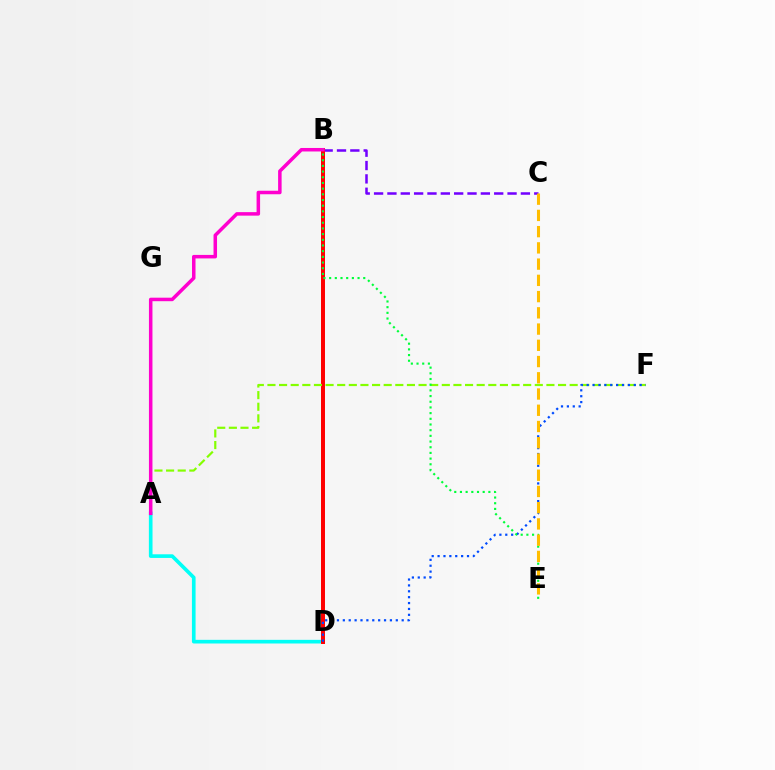{('A', 'D'): [{'color': '#00fff6', 'line_style': 'solid', 'thickness': 2.63}], ('B', 'C'): [{'color': '#7200ff', 'line_style': 'dashed', 'thickness': 1.81}], ('B', 'D'): [{'color': '#ff0000', 'line_style': 'solid', 'thickness': 2.86}], ('A', 'F'): [{'color': '#84ff00', 'line_style': 'dashed', 'thickness': 1.58}], ('A', 'B'): [{'color': '#ff00cf', 'line_style': 'solid', 'thickness': 2.52}], ('D', 'F'): [{'color': '#004bff', 'line_style': 'dotted', 'thickness': 1.6}], ('B', 'E'): [{'color': '#00ff39', 'line_style': 'dotted', 'thickness': 1.54}], ('C', 'E'): [{'color': '#ffbd00', 'line_style': 'dashed', 'thickness': 2.21}]}